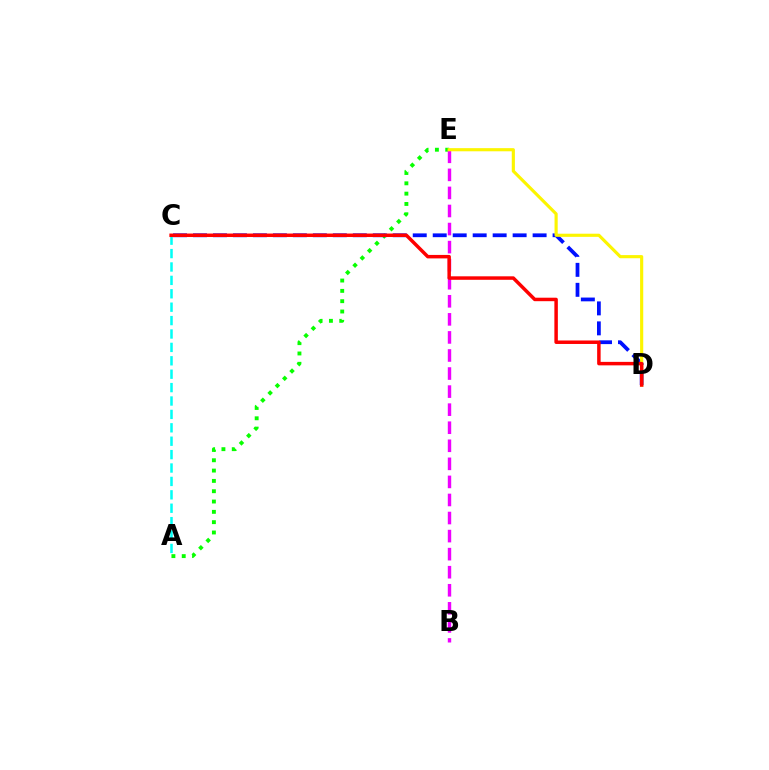{('A', 'C'): [{'color': '#00fff6', 'line_style': 'dashed', 'thickness': 1.82}], ('A', 'E'): [{'color': '#08ff00', 'line_style': 'dotted', 'thickness': 2.8}], ('C', 'D'): [{'color': '#0010ff', 'line_style': 'dashed', 'thickness': 2.71}, {'color': '#ff0000', 'line_style': 'solid', 'thickness': 2.51}], ('B', 'E'): [{'color': '#ee00ff', 'line_style': 'dashed', 'thickness': 2.45}], ('D', 'E'): [{'color': '#fcf500', 'line_style': 'solid', 'thickness': 2.26}]}